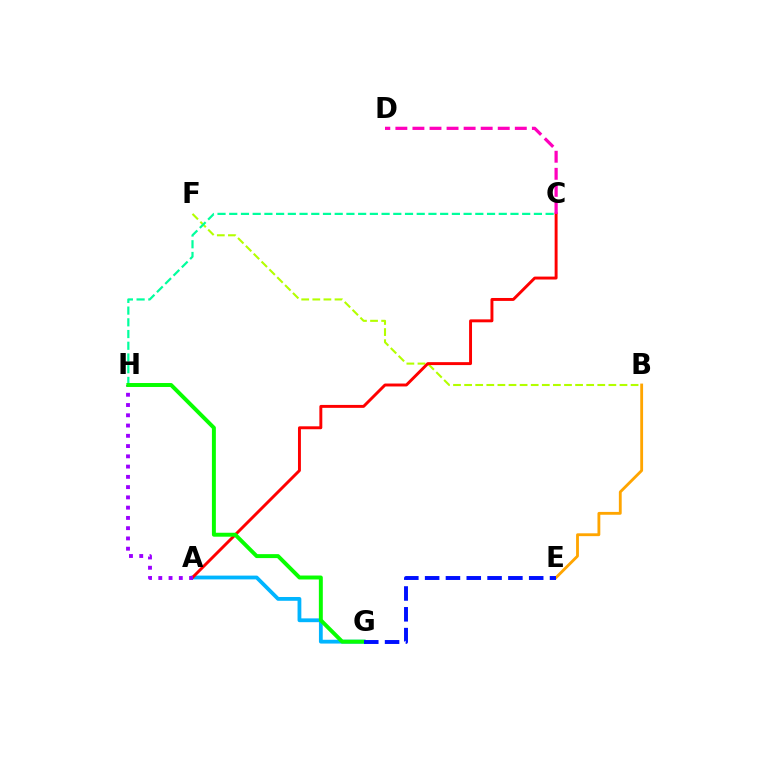{('B', 'E'): [{'color': '#ffa500', 'line_style': 'solid', 'thickness': 2.04}], ('A', 'G'): [{'color': '#00b5ff', 'line_style': 'solid', 'thickness': 2.73}], ('B', 'F'): [{'color': '#b3ff00', 'line_style': 'dashed', 'thickness': 1.51}], ('C', 'H'): [{'color': '#00ff9d', 'line_style': 'dashed', 'thickness': 1.59}], ('A', 'C'): [{'color': '#ff0000', 'line_style': 'solid', 'thickness': 2.11}], ('A', 'H'): [{'color': '#9b00ff', 'line_style': 'dotted', 'thickness': 2.79}], ('G', 'H'): [{'color': '#08ff00', 'line_style': 'solid', 'thickness': 2.84}], ('E', 'G'): [{'color': '#0010ff', 'line_style': 'dashed', 'thickness': 2.83}], ('C', 'D'): [{'color': '#ff00bd', 'line_style': 'dashed', 'thickness': 2.32}]}